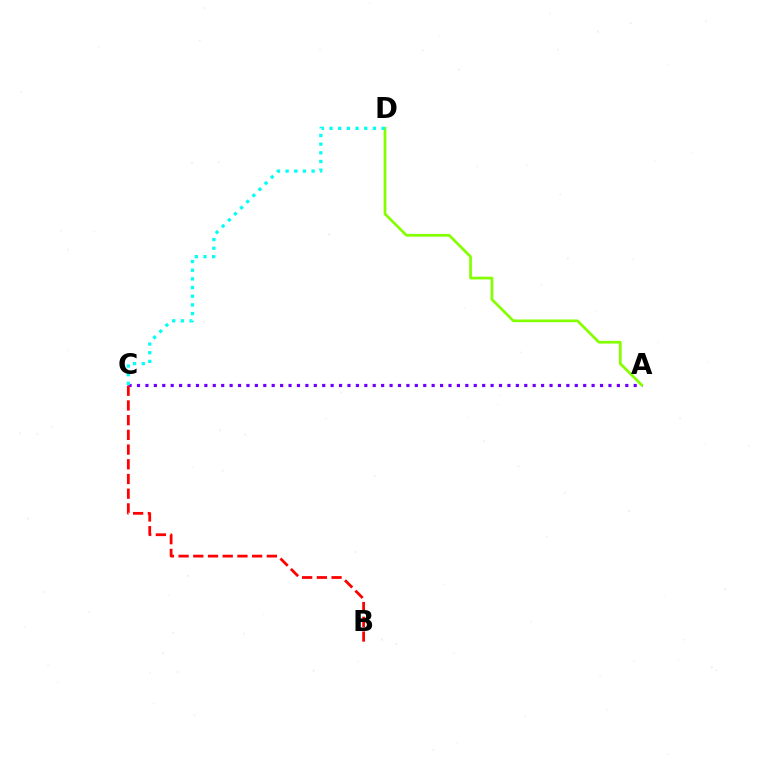{('A', 'C'): [{'color': '#7200ff', 'line_style': 'dotted', 'thickness': 2.29}], ('A', 'D'): [{'color': '#84ff00', 'line_style': 'solid', 'thickness': 1.96}], ('C', 'D'): [{'color': '#00fff6', 'line_style': 'dotted', 'thickness': 2.36}], ('B', 'C'): [{'color': '#ff0000', 'line_style': 'dashed', 'thickness': 2.0}]}